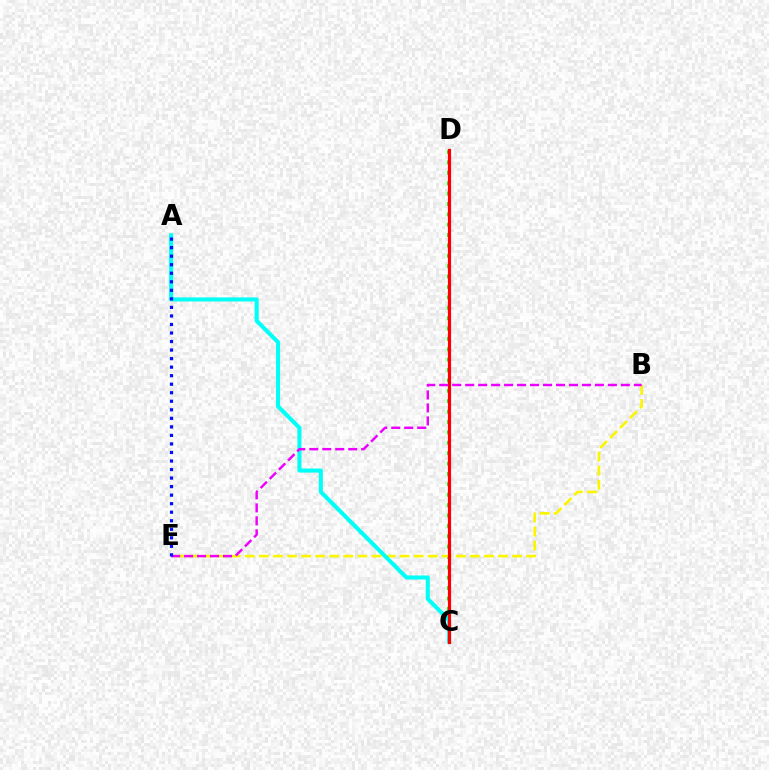{('C', 'D'): [{'color': '#08ff00', 'line_style': 'dotted', 'thickness': 2.82}, {'color': '#ff0000', 'line_style': 'solid', 'thickness': 2.28}], ('B', 'E'): [{'color': '#fcf500', 'line_style': 'dashed', 'thickness': 1.91}, {'color': '#ee00ff', 'line_style': 'dashed', 'thickness': 1.76}], ('A', 'C'): [{'color': '#00fff6', 'line_style': 'solid', 'thickness': 2.93}], ('A', 'E'): [{'color': '#0010ff', 'line_style': 'dotted', 'thickness': 2.32}]}